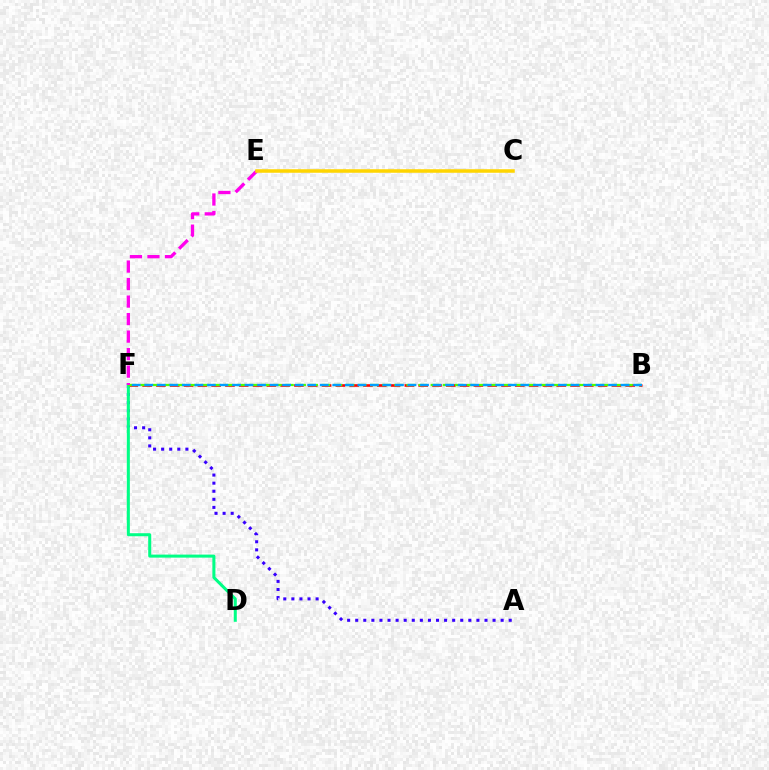{('A', 'F'): [{'color': '#3700ff', 'line_style': 'dotted', 'thickness': 2.2}], ('B', 'F'): [{'color': '#ff0000', 'line_style': 'dashed', 'thickness': 1.88}, {'color': '#4fff00', 'line_style': 'dashed', 'thickness': 1.64}, {'color': '#009eff', 'line_style': 'dashed', 'thickness': 1.7}], ('D', 'F'): [{'color': '#00ff86', 'line_style': 'solid', 'thickness': 2.18}], ('E', 'F'): [{'color': '#ff00ed', 'line_style': 'dashed', 'thickness': 2.38}], ('C', 'E'): [{'color': '#ffd500', 'line_style': 'solid', 'thickness': 2.54}]}